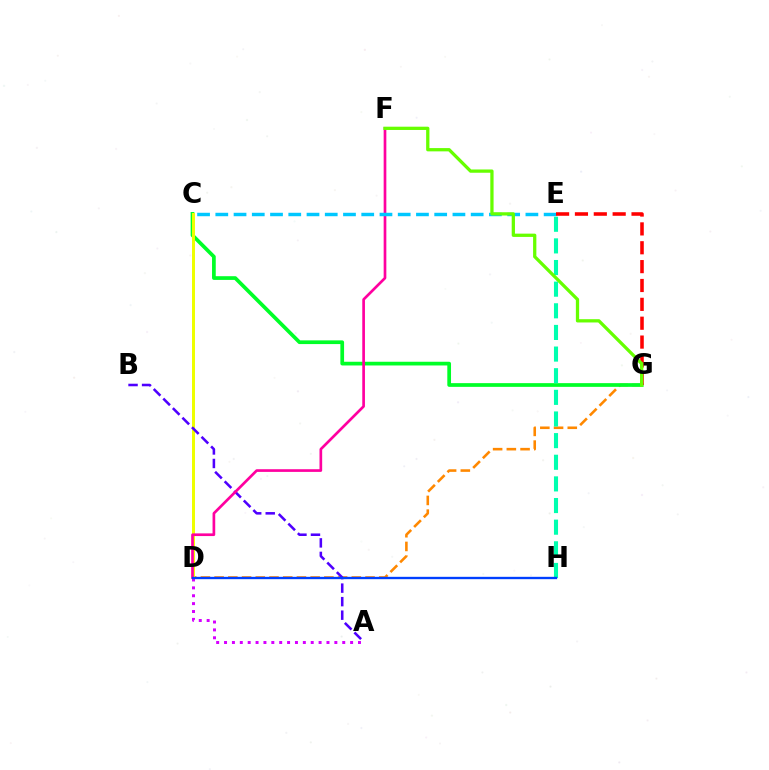{('D', 'G'): [{'color': '#ff8800', 'line_style': 'dashed', 'thickness': 1.86}], ('C', 'G'): [{'color': '#00ff27', 'line_style': 'solid', 'thickness': 2.67}], ('C', 'D'): [{'color': '#eeff00', 'line_style': 'solid', 'thickness': 2.16}], ('A', 'D'): [{'color': '#d600ff', 'line_style': 'dotted', 'thickness': 2.14}], ('A', 'B'): [{'color': '#4f00ff', 'line_style': 'dashed', 'thickness': 1.84}], ('E', 'H'): [{'color': '#00ffaf', 'line_style': 'dashed', 'thickness': 2.94}], ('D', 'F'): [{'color': '#ff00a0', 'line_style': 'solid', 'thickness': 1.93}], ('C', 'E'): [{'color': '#00c7ff', 'line_style': 'dashed', 'thickness': 2.48}], ('E', 'G'): [{'color': '#ff0000', 'line_style': 'dashed', 'thickness': 2.56}], ('F', 'G'): [{'color': '#66ff00', 'line_style': 'solid', 'thickness': 2.35}], ('D', 'H'): [{'color': '#003fff', 'line_style': 'solid', 'thickness': 1.69}]}